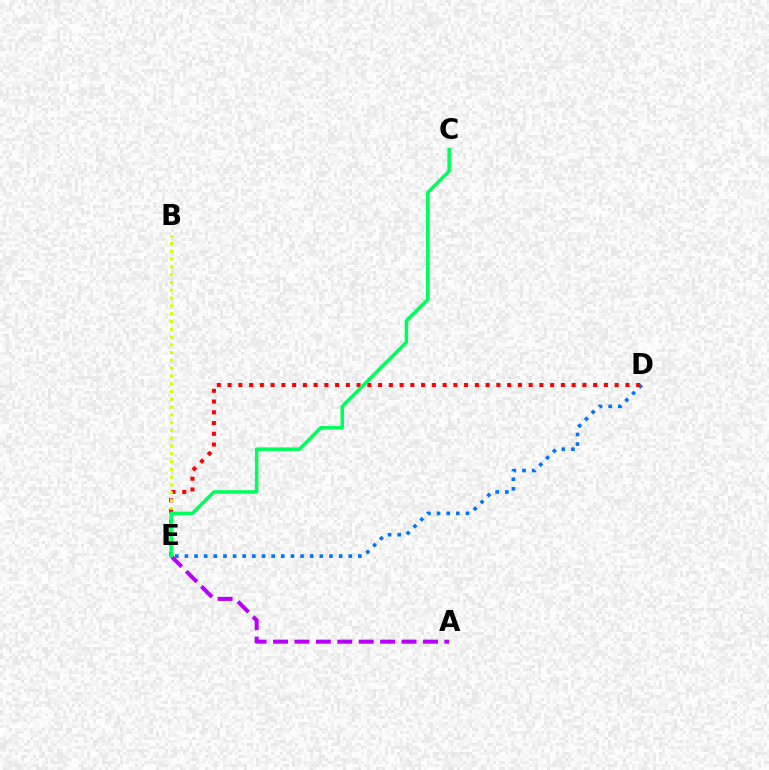{('D', 'E'): [{'color': '#0074ff', 'line_style': 'dotted', 'thickness': 2.62}, {'color': '#ff0000', 'line_style': 'dotted', 'thickness': 2.92}], ('A', 'E'): [{'color': '#b900ff', 'line_style': 'dashed', 'thickness': 2.91}], ('B', 'E'): [{'color': '#d1ff00', 'line_style': 'dotted', 'thickness': 2.12}], ('C', 'E'): [{'color': '#00ff5c', 'line_style': 'solid', 'thickness': 2.54}]}